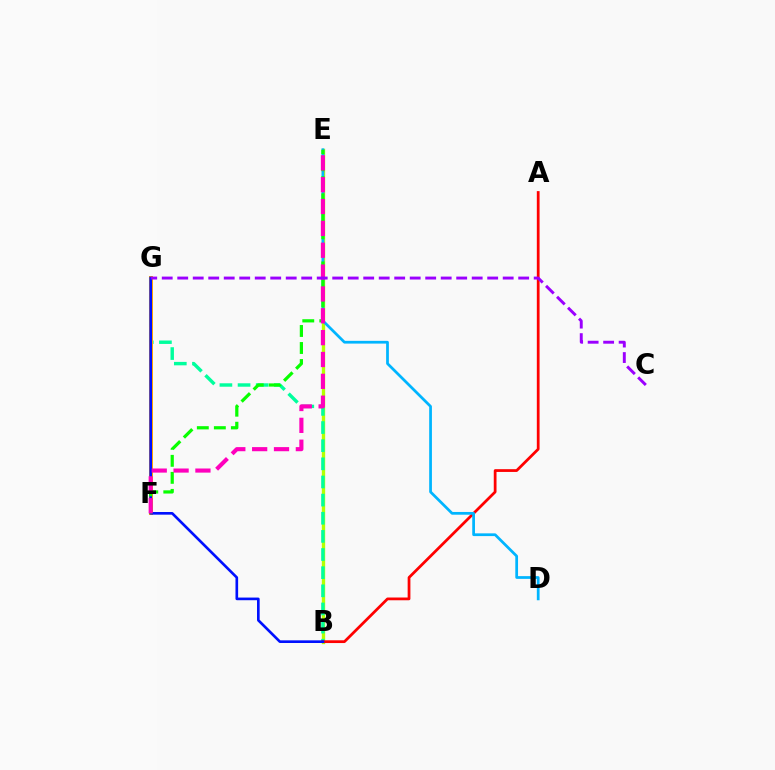{('B', 'E'): [{'color': '#b3ff00', 'line_style': 'solid', 'thickness': 2.41}], ('B', 'G'): [{'color': '#00ff9d', 'line_style': 'dashed', 'thickness': 2.46}, {'color': '#0010ff', 'line_style': 'solid', 'thickness': 1.91}], ('F', 'G'): [{'color': '#ffa500', 'line_style': 'solid', 'thickness': 2.89}], ('A', 'B'): [{'color': '#ff0000', 'line_style': 'solid', 'thickness': 1.98}], ('D', 'E'): [{'color': '#00b5ff', 'line_style': 'solid', 'thickness': 1.97}], ('E', 'F'): [{'color': '#08ff00', 'line_style': 'dashed', 'thickness': 2.31}, {'color': '#ff00bd', 'line_style': 'dashed', 'thickness': 2.97}], ('C', 'G'): [{'color': '#9b00ff', 'line_style': 'dashed', 'thickness': 2.11}]}